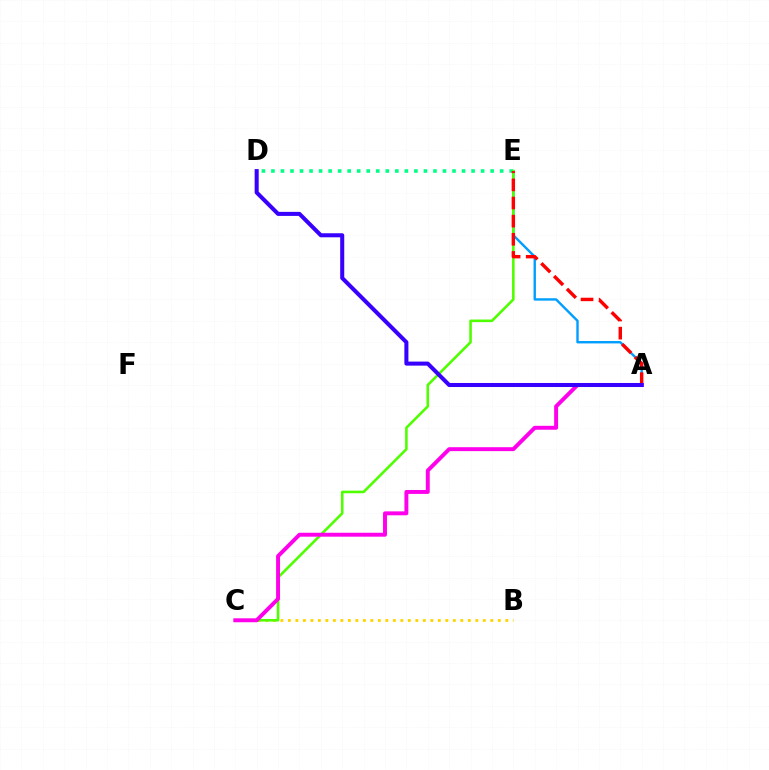{('D', 'E'): [{'color': '#00ff86', 'line_style': 'dotted', 'thickness': 2.59}], ('A', 'E'): [{'color': '#009eff', 'line_style': 'solid', 'thickness': 1.72}, {'color': '#ff0000', 'line_style': 'dashed', 'thickness': 2.46}], ('B', 'C'): [{'color': '#ffd500', 'line_style': 'dotted', 'thickness': 2.04}], ('C', 'E'): [{'color': '#4fff00', 'line_style': 'solid', 'thickness': 1.87}], ('A', 'C'): [{'color': '#ff00ed', 'line_style': 'solid', 'thickness': 2.83}], ('A', 'D'): [{'color': '#3700ff', 'line_style': 'solid', 'thickness': 2.91}]}